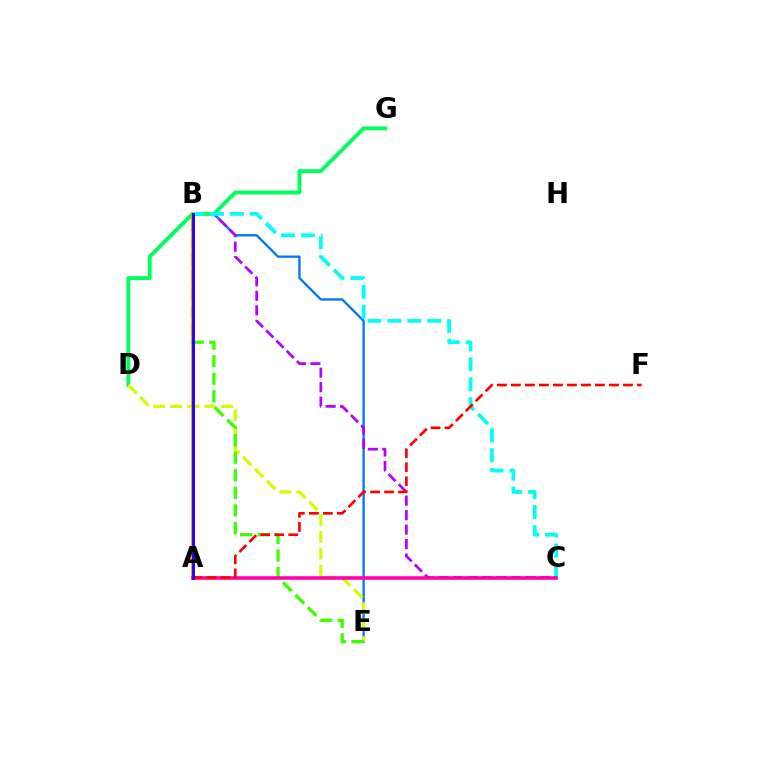{('B', 'E'): [{'color': '#0074ff', 'line_style': 'solid', 'thickness': 1.66}, {'color': '#3dff00', 'line_style': 'dashed', 'thickness': 2.39}], ('B', 'C'): [{'color': '#b900ff', 'line_style': 'dashed', 'thickness': 1.97}, {'color': '#00fff6', 'line_style': 'dashed', 'thickness': 2.71}], ('D', 'G'): [{'color': '#00ff5c', 'line_style': 'solid', 'thickness': 2.8}], ('D', 'E'): [{'color': '#d1ff00', 'line_style': 'dashed', 'thickness': 2.3}], ('A', 'B'): [{'color': '#ff9400', 'line_style': 'solid', 'thickness': 2.74}, {'color': '#2500ff', 'line_style': 'solid', 'thickness': 2.09}], ('A', 'C'): [{'color': '#ff00ac', 'line_style': 'solid', 'thickness': 2.59}], ('A', 'F'): [{'color': '#ff0000', 'line_style': 'dashed', 'thickness': 1.9}]}